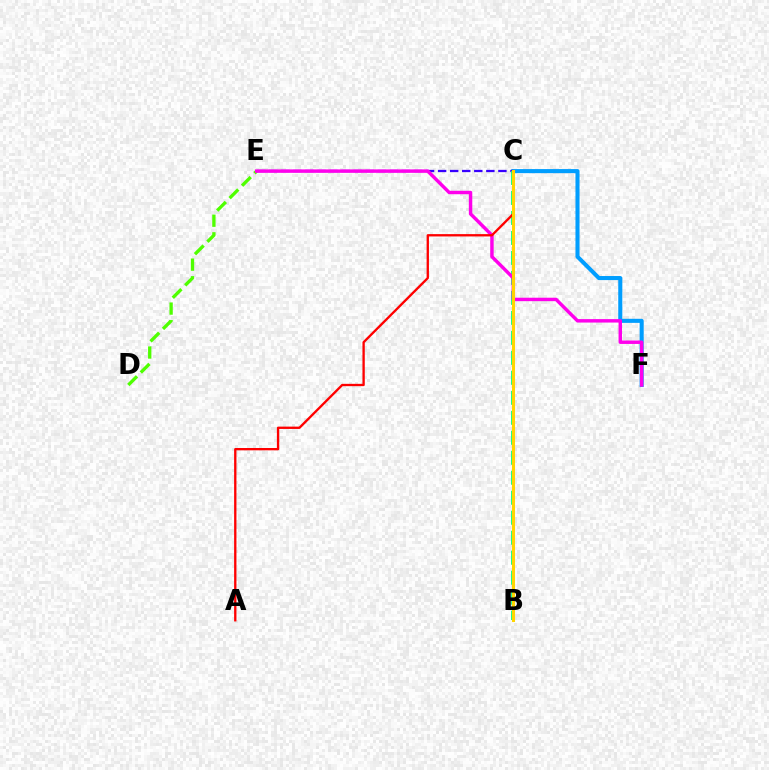{('C', 'F'): [{'color': '#009eff', 'line_style': 'solid', 'thickness': 2.93}], ('C', 'E'): [{'color': '#3700ff', 'line_style': 'dashed', 'thickness': 1.64}], ('D', 'E'): [{'color': '#4fff00', 'line_style': 'dashed', 'thickness': 2.39}], ('B', 'C'): [{'color': '#00ff86', 'line_style': 'dashed', 'thickness': 2.72}, {'color': '#ffd500', 'line_style': 'solid', 'thickness': 2.2}], ('E', 'F'): [{'color': '#ff00ed', 'line_style': 'solid', 'thickness': 2.48}], ('A', 'C'): [{'color': '#ff0000', 'line_style': 'solid', 'thickness': 1.68}]}